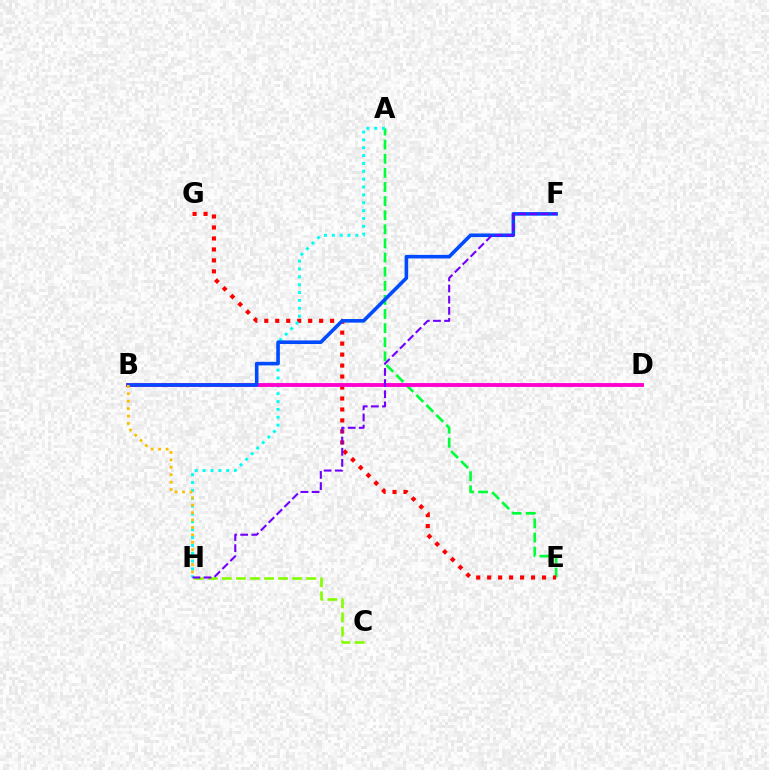{('A', 'E'): [{'color': '#00ff39', 'line_style': 'dashed', 'thickness': 1.92}], ('E', 'G'): [{'color': '#ff0000', 'line_style': 'dotted', 'thickness': 2.98}], ('C', 'H'): [{'color': '#84ff00', 'line_style': 'dashed', 'thickness': 1.91}], ('A', 'H'): [{'color': '#00fff6', 'line_style': 'dotted', 'thickness': 2.14}], ('B', 'D'): [{'color': '#ff00cf', 'line_style': 'solid', 'thickness': 2.78}], ('B', 'F'): [{'color': '#004bff', 'line_style': 'solid', 'thickness': 2.59}], ('F', 'H'): [{'color': '#7200ff', 'line_style': 'dashed', 'thickness': 1.51}], ('B', 'H'): [{'color': '#ffbd00', 'line_style': 'dotted', 'thickness': 2.01}]}